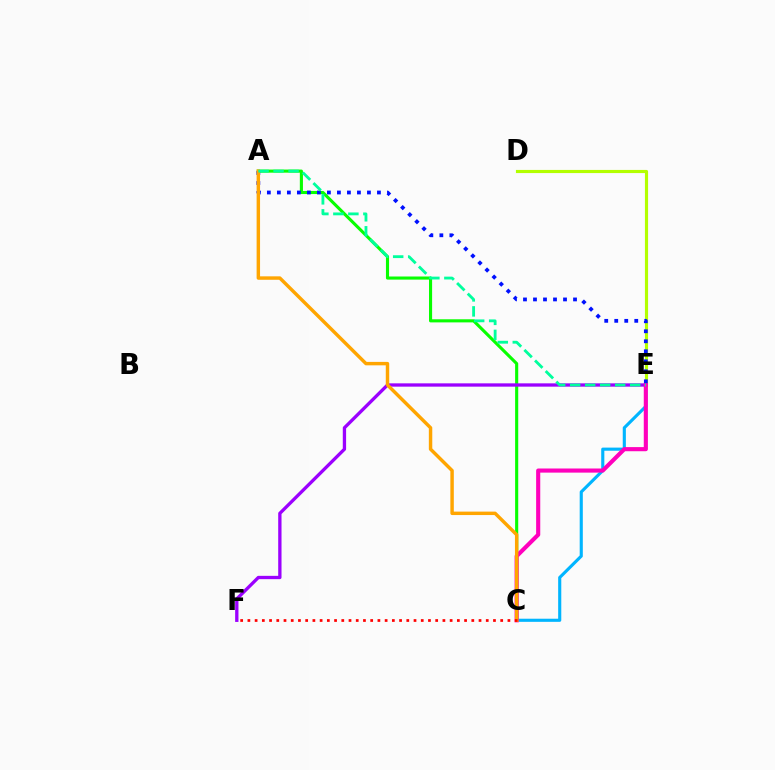{('C', 'E'): [{'color': '#00b5ff', 'line_style': 'solid', 'thickness': 2.25}, {'color': '#ff00bd', 'line_style': 'solid', 'thickness': 2.97}], ('A', 'C'): [{'color': '#08ff00', 'line_style': 'solid', 'thickness': 2.24}, {'color': '#ffa500', 'line_style': 'solid', 'thickness': 2.48}], ('D', 'E'): [{'color': '#b3ff00', 'line_style': 'solid', 'thickness': 2.27}], ('E', 'F'): [{'color': '#9b00ff', 'line_style': 'solid', 'thickness': 2.38}], ('A', 'E'): [{'color': '#0010ff', 'line_style': 'dotted', 'thickness': 2.72}, {'color': '#00ff9d', 'line_style': 'dashed', 'thickness': 2.04}], ('C', 'F'): [{'color': '#ff0000', 'line_style': 'dotted', 'thickness': 1.96}]}